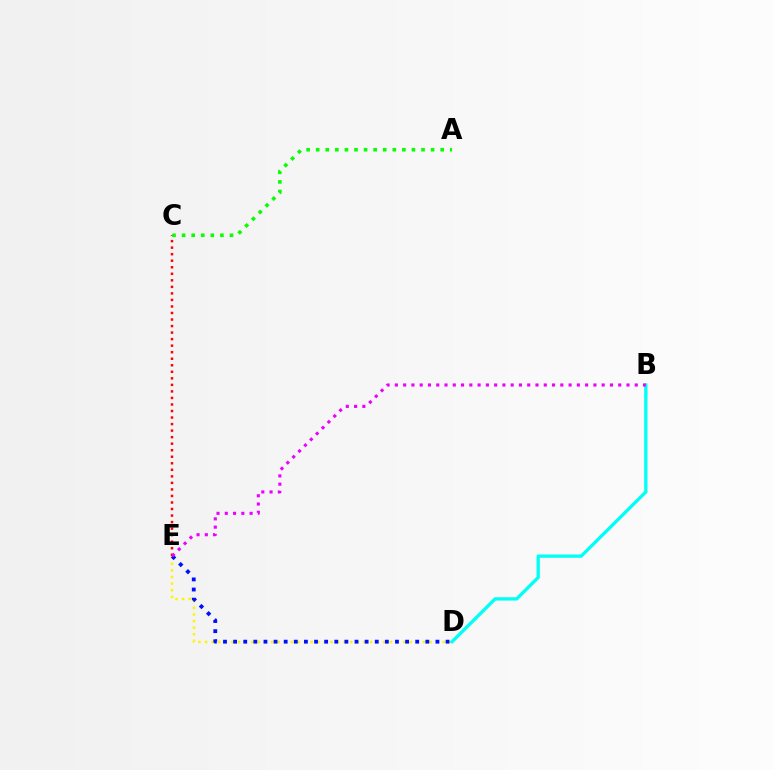{('D', 'E'): [{'color': '#fcf500', 'line_style': 'dotted', 'thickness': 1.79}, {'color': '#0010ff', 'line_style': 'dotted', 'thickness': 2.75}], ('C', 'E'): [{'color': '#ff0000', 'line_style': 'dotted', 'thickness': 1.78}], ('A', 'C'): [{'color': '#08ff00', 'line_style': 'dotted', 'thickness': 2.6}], ('B', 'D'): [{'color': '#00fff6', 'line_style': 'solid', 'thickness': 2.39}], ('B', 'E'): [{'color': '#ee00ff', 'line_style': 'dotted', 'thickness': 2.25}]}